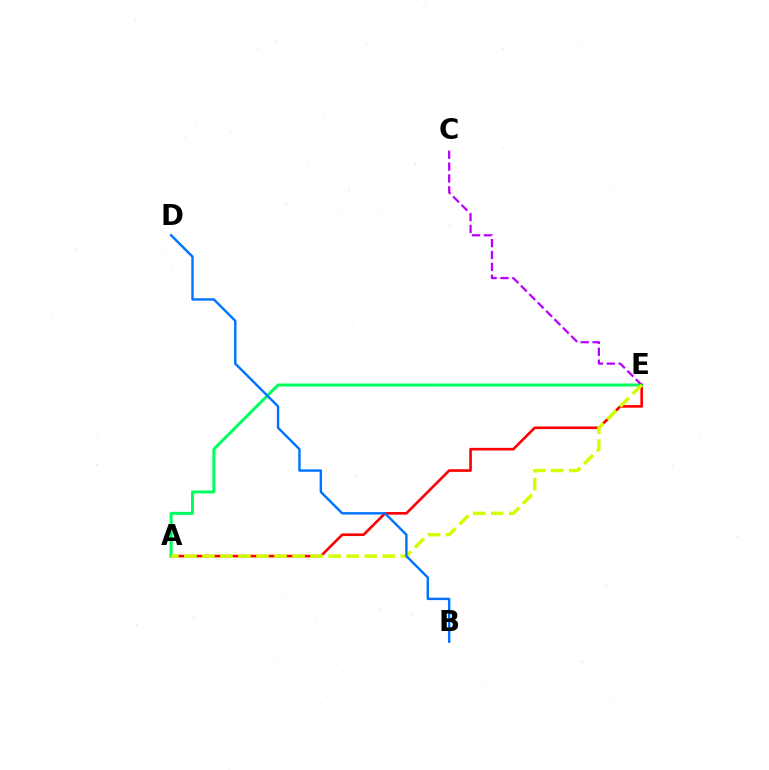{('A', 'E'): [{'color': '#ff0000', 'line_style': 'solid', 'thickness': 1.89}, {'color': '#00ff5c', 'line_style': 'solid', 'thickness': 2.16}, {'color': '#d1ff00', 'line_style': 'dashed', 'thickness': 2.45}], ('C', 'E'): [{'color': '#b900ff', 'line_style': 'dashed', 'thickness': 1.61}], ('B', 'D'): [{'color': '#0074ff', 'line_style': 'solid', 'thickness': 1.74}]}